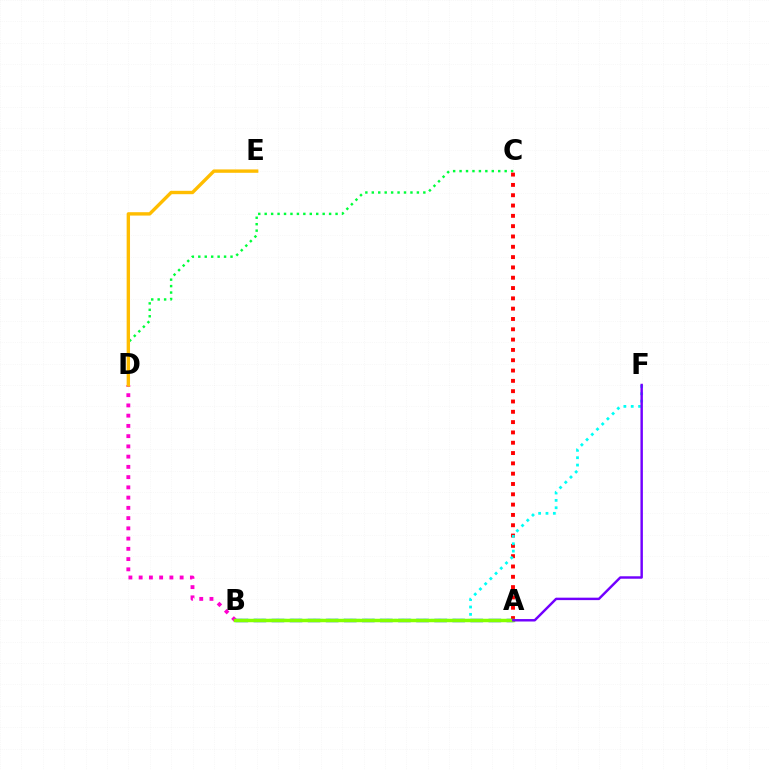{('C', 'D'): [{'color': '#00ff39', 'line_style': 'dotted', 'thickness': 1.75}], ('A', 'C'): [{'color': '#ff0000', 'line_style': 'dotted', 'thickness': 2.8}], ('B', 'D'): [{'color': '#ff00cf', 'line_style': 'dotted', 'thickness': 2.78}], ('A', 'B'): [{'color': '#004bff', 'line_style': 'dashed', 'thickness': 2.46}, {'color': '#84ff00', 'line_style': 'solid', 'thickness': 2.5}], ('B', 'F'): [{'color': '#00fff6', 'line_style': 'dotted', 'thickness': 2.0}], ('D', 'E'): [{'color': '#ffbd00', 'line_style': 'solid', 'thickness': 2.43}], ('A', 'F'): [{'color': '#7200ff', 'line_style': 'solid', 'thickness': 1.76}]}